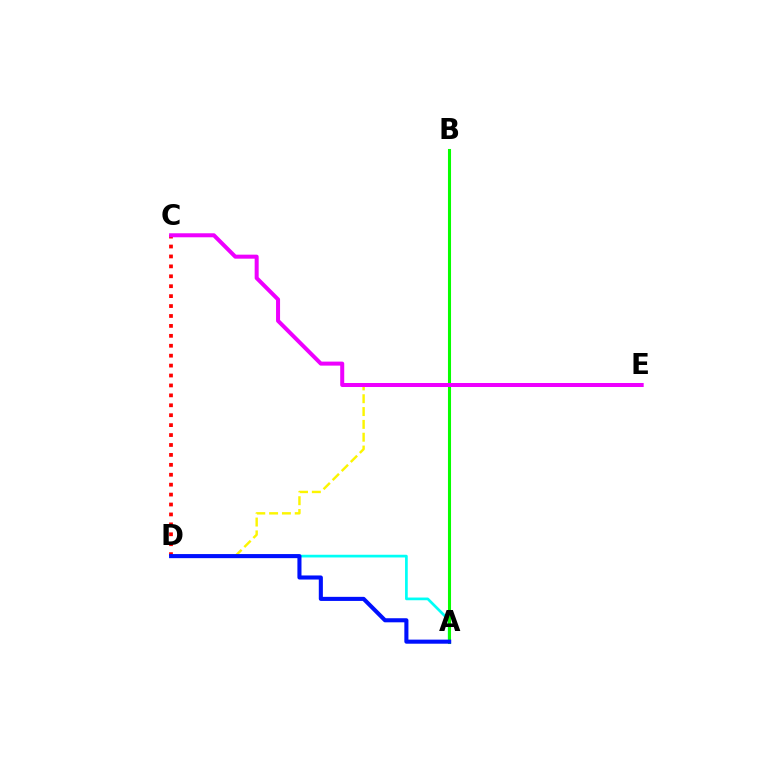{('D', 'E'): [{'color': '#fcf500', 'line_style': 'dashed', 'thickness': 1.74}], ('A', 'D'): [{'color': '#00fff6', 'line_style': 'solid', 'thickness': 1.95}, {'color': '#0010ff', 'line_style': 'solid', 'thickness': 2.94}], ('A', 'B'): [{'color': '#08ff00', 'line_style': 'solid', 'thickness': 2.2}], ('C', 'D'): [{'color': '#ff0000', 'line_style': 'dotted', 'thickness': 2.7}], ('C', 'E'): [{'color': '#ee00ff', 'line_style': 'solid', 'thickness': 2.89}]}